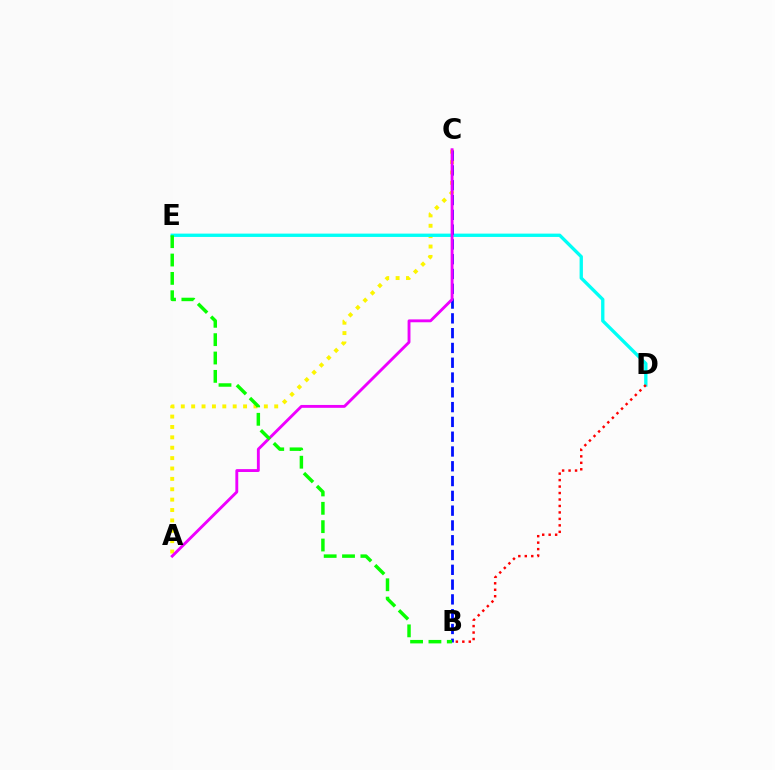{('A', 'C'): [{'color': '#fcf500', 'line_style': 'dotted', 'thickness': 2.82}, {'color': '#ee00ff', 'line_style': 'solid', 'thickness': 2.07}], ('D', 'E'): [{'color': '#00fff6', 'line_style': 'solid', 'thickness': 2.4}], ('B', 'D'): [{'color': '#ff0000', 'line_style': 'dotted', 'thickness': 1.76}], ('B', 'C'): [{'color': '#0010ff', 'line_style': 'dashed', 'thickness': 2.01}], ('B', 'E'): [{'color': '#08ff00', 'line_style': 'dashed', 'thickness': 2.49}]}